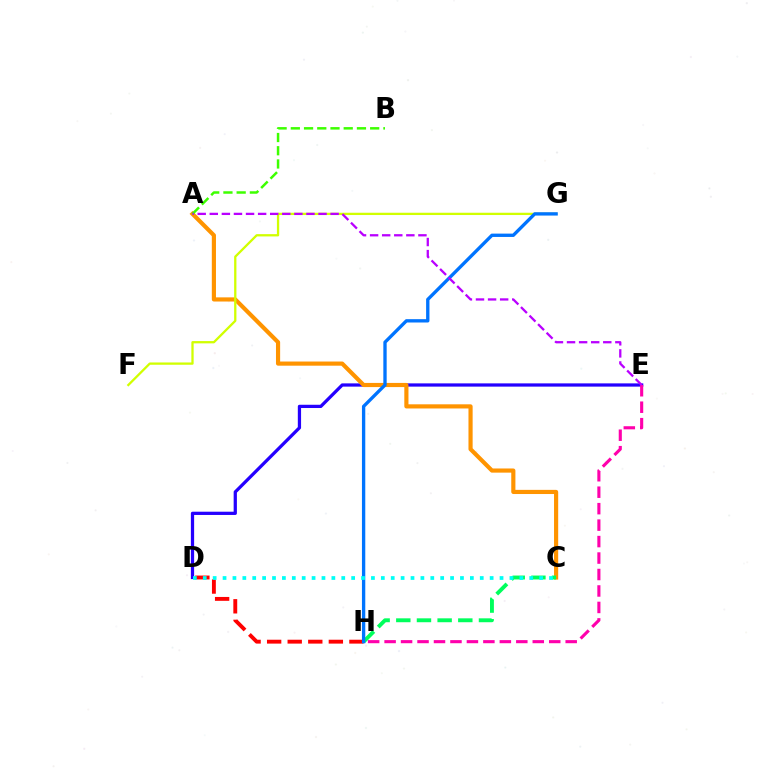{('D', 'E'): [{'color': '#2500ff', 'line_style': 'solid', 'thickness': 2.34}], ('A', 'C'): [{'color': '#ff9400', 'line_style': 'solid', 'thickness': 2.99}], ('D', 'H'): [{'color': '#ff0000', 'line_style': 'dashed', 'thickness': 2.79}], ('F', 'G'): [{'color': '#d1ff00', 'line_style': 'solid', 'thickness': 1.65}], ('C', 'H'): [{'color': '#00ff5c', 'line_style': 'dashed', 'thickness': 2.81}], ('E', 'H'): [{'color': '#ff00ac', 'line_style': 'dashed', 'thickness': 2.24}], ('G', 'H'): [{'color': '#0074ff', 'line_style': 'solid', 'thickness': 2.4}], ('C', 'D'): [{'color': '#00fff6', 'line_style': 'dotted', 'thickness': 2.69}], ('A', 'B'): [{'color': '#3dff00', 'line_style': 'dashed', 'thickness': 1.8}], ('A', 'E'): [{'color': '#b900ff', 'line_style': 'dashed', 'thickness': 1.64}]}